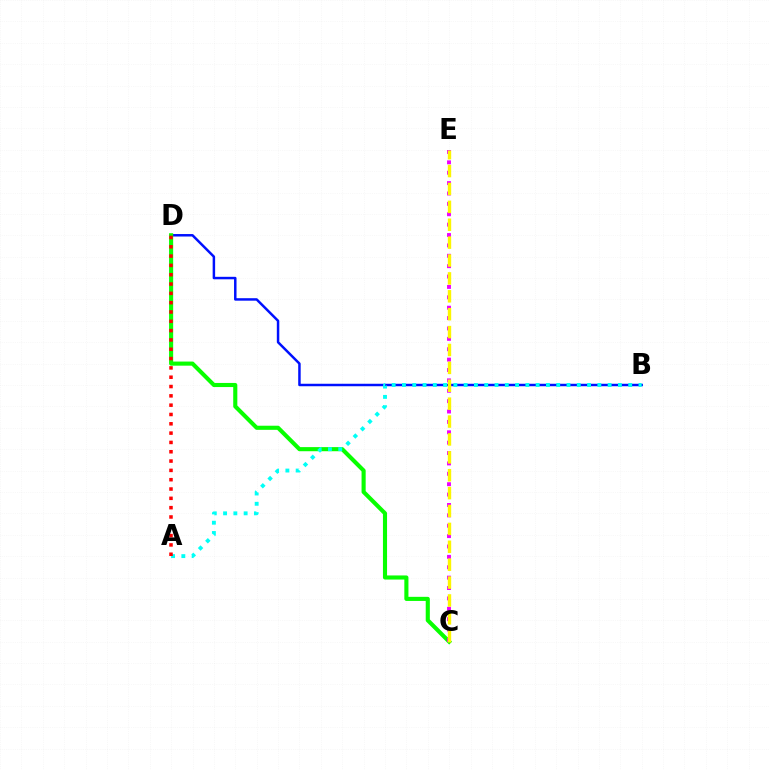{('B', 'D'): [{'color': '#0010ff', 'line_style': 'solid', 'thickness': 1.79}], ('C', 'D'): [{'color': '#08ff00', 'line_style': 'solid', 'thickness': 2.96}], ('C', 'E'): [{'color': '#ee00ff', 'line_style': 'dotted', 'thickness': 2.82}, {'color': '#fcf500', 'line_style': 'dashed', 'thickness': 2.43}], ('A', 'B'): [{'color': '#00fff6', 'line_style': 'dotted', 'thickness': 2.79}], ('A', 'D'): [{'color': '#ff0000', 'line_style': 'dotted', 'thickness': 2.53}]}